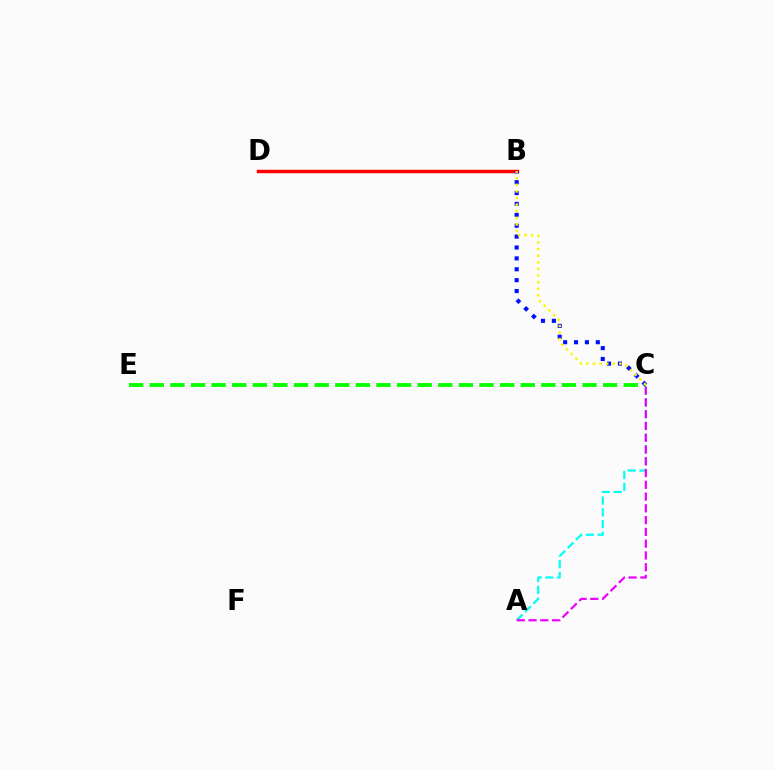{('C', 'E'): [{'color': '#08ff00', 'line_style': 'dashed', 'thickness': 2.8}], ('B', 'D'): [{'color': '#ff0000', 'line_style': 'solid', 'thickness': 2.49}], ('A', 'C'): [{'color': '#00fff6', 'line_style': 'dashed', 'thickness': 1.6}, {'color': '#ee00ff', 'line_style': 'dashed', 'thickness': 1.6}], ('B', 'C'): [{'color': '#0010ff', 'line_style': 'dotted', 'thickness': 2.96}, {'color': '#fcf500', 'line_style': 'dotted', 'thickness': 1.79}]}